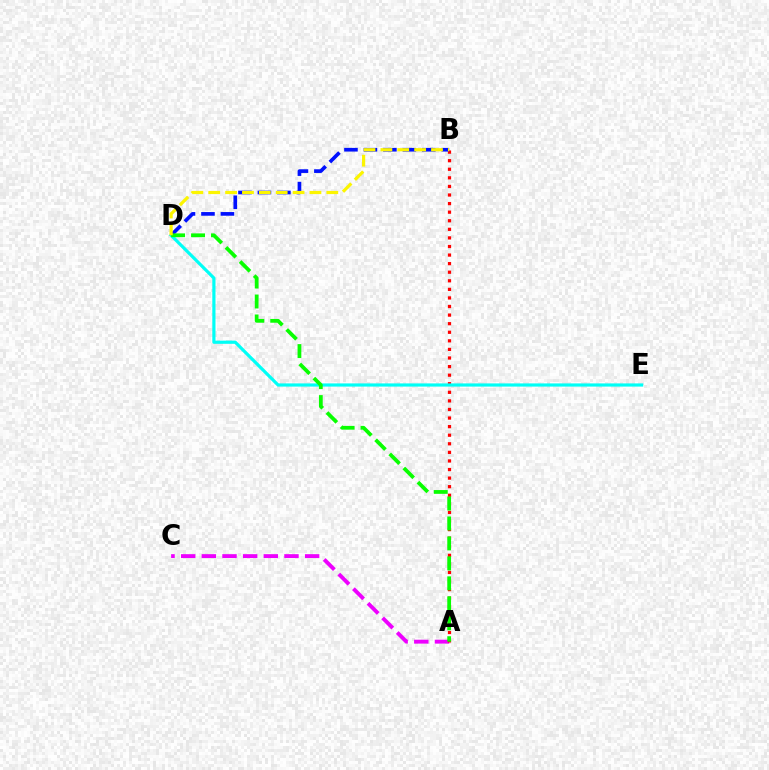{('A', 'C'): [{'color': '#ee00ff', 'line_style': 'dashed', 'thickness': 2.81}], ('A', 'B'): [{'color': '#ff0000', 'line_style': 'dotted', 'thickness': 2.33}], ('D', 'E'): [{'color': '#00fff6', 'line_style': 'solid', 'thickness': 2.29}], ('B', 'D'): [{'color': '#0010ff', 'line_style': 'dashed', 'thickness': 2.64}, {'color': '#fcf500', 'line_style': 'dashed', 'thickness': 2.29}], ('A', 'D'): [{'color': '#08ff00', 'line_style': 'dashed', 'thickness': 2.71}]}